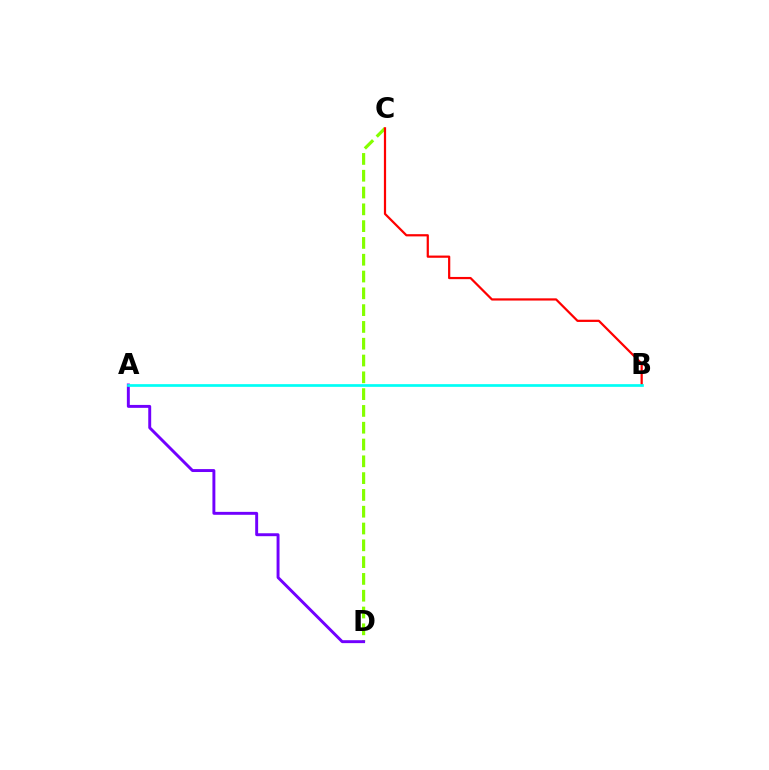{('C', 'D'): [{'color': '#84ff00', 'line_style': 'dashed', 'thickness': 2.28}], ('A', 'D'): [{'color': '#7200ff', 'line_style': 'solid', 'thickness': 2.11}], ('B', 'C'): [{'color': '#ff0000', 'line_style': 'solid', 'thickness': 1.6}], ('A', 'B'): [{'color': '#00fff6', 'line_style': 'solid', 'thickness': 1.94}]}